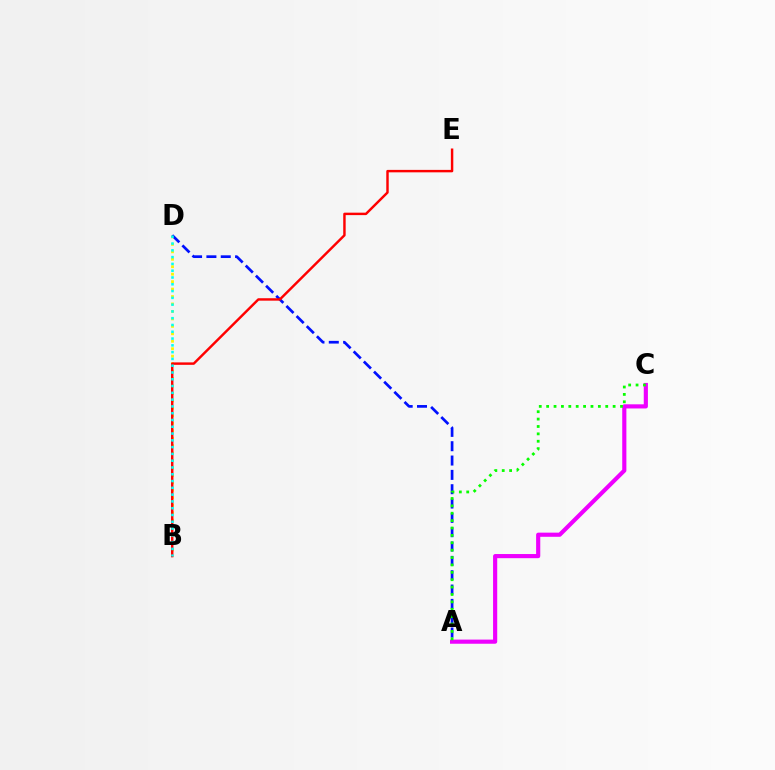{('A', 'C'): [{'color': '#ee00ff', 'line_style': 'solid', 'thickness': 2.99}, {'color': '#08ff00', 'line_style': 'dotted', 'thickness': 2.01}], ('B', 'D'): [{'color': '#fcf500', 'line_style': 'dotted', 'thickness': 2.03}, {'color': '#00fff6', 'line_style': 'dotted', 'thickness': 1.84}], ('A', 'D'): [{'color': '#0010ff', 'line_style': 'dashed', 'thickness': 1.95}], ('B', 'E'): [{'color': '#ff0000', 'line_style': 'solid', 'thickness': 1.76}]}